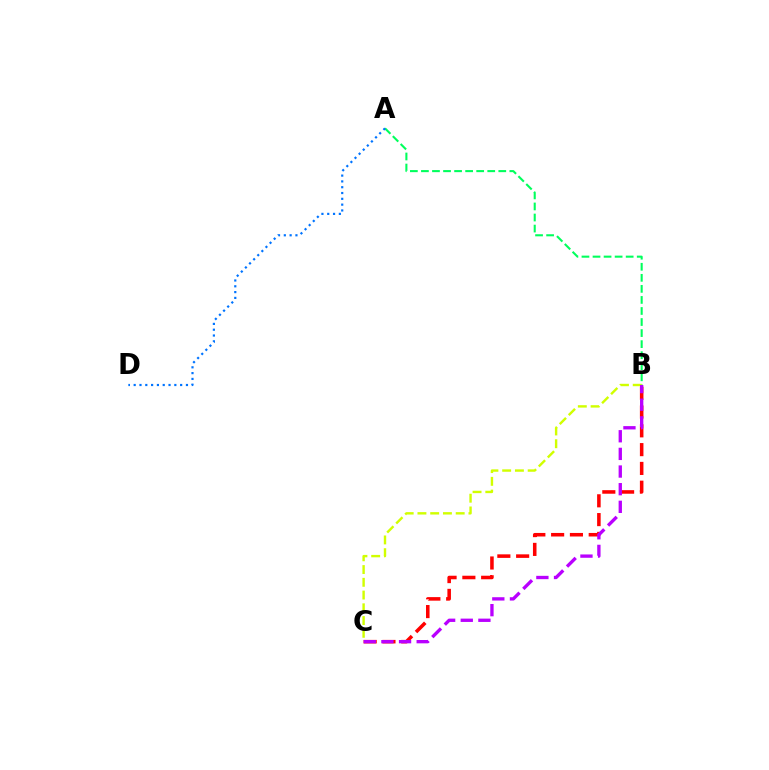{('A', 'B'): [{'color': '#00ff5c', 'line_style': 'dashed', 'thickness': 1.5}], ('B', 'C'): [{'color': '#ff0000', 'line_style': 'dashed', 'thickness': 2.55}, {'color': '#d1ff00', 'line_style': 'dashed', 'thickness': 1.73}, {'color': '#b900ff', 'line_style': 'dashed', 'thickness': 2.4}], ('A', 'D'): [{'color': '#0074ff', 'line_style': 'dotted', 'thickness': 1.58}]}